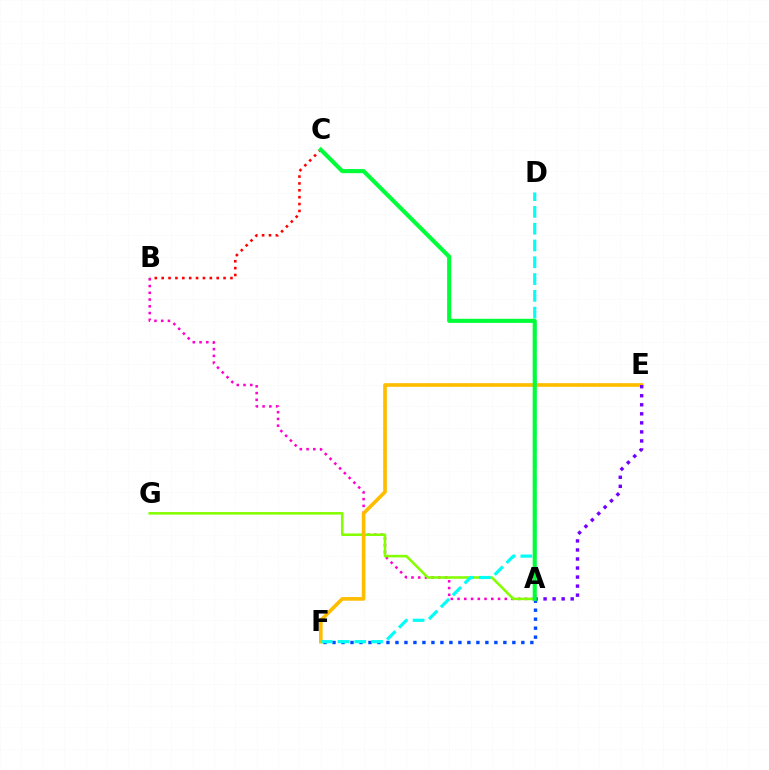{('A', 'B'): [{'color': '#ff00cf', 'line_style': 'dotted', 'thickness': 1.83}], ('A', 'G'): [{'color': '#84ff00', 'line_style': 'solid', 'thickness': 1.85}], ('A', 'F'): [{'color': '#004bff', 'line_style': 'dotted', 'thickness': 2.44}], ('E', 'F'): [{'color': '#ffbd00', 'line_style': 'solid', 'thickness': 2.64}], ('D', 'F'): [{'color': '#00fff6', 'line_style': 'dashed', 'thickness': 2.28}], ('A', 'E'): [{'color': '#7200ff', 'line_style': 'dotted', 'thickness': 2.46}], ('B', 'C'): [{'color': '#ff0000', 'line_style': 'dotted', 'thickness': 1.87}], ('A', 'C'): [{'color': '#00ff39', 'line_style': 'solid', 'thickness': 2.96}]}